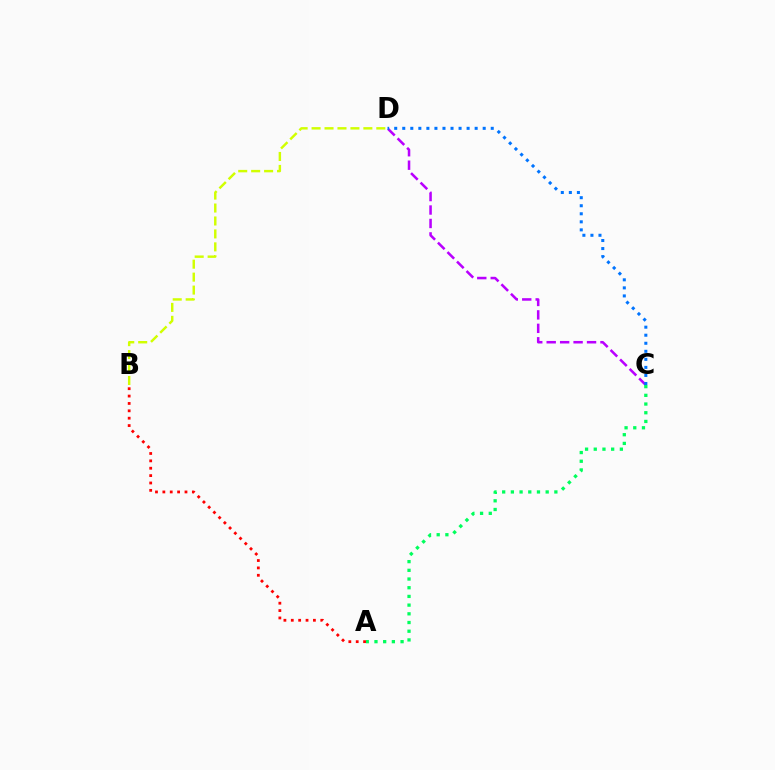{('A', 'B'): [{'color': '#ff0000', 'line_style': 'dotted', 'thickness': 2.0}], ('C', 'D'): [{'color': '#b900ff', 'line_style': 'dashed', 'thickness': 1.83}, {'color': '#0074ff', 'line_style': 'dotted', 'thickness': 2.19}], ('A', 'C'): [{'color': '#00ff5c', 'line_style': 'dotted', 'thickness': 2.36}], ('B', 'D'): [{'color': '#d1ff00', 'line_style': 'dashed', 'thickness': 1.76}]}